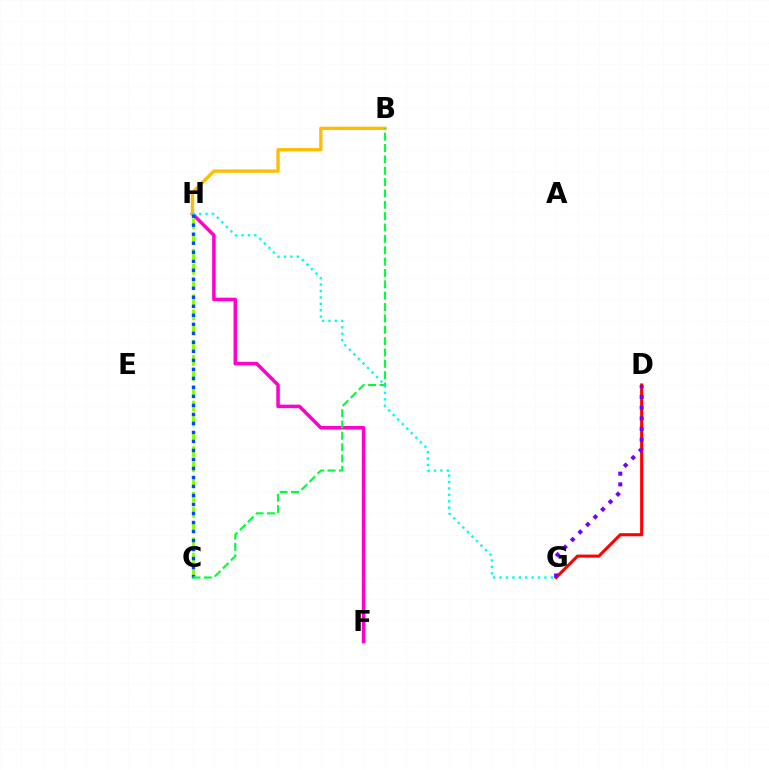{('D', 'G'): [{'color': '#ff0000', 'line_style': 'solid', 'thickness': 2.22}, {'color': '#7200ff', 'line_style': 'dotted', 'thickness': 2.91}], ('C', 'H'): [{'color': '#84ff00', 'line_style': 'dashed', 'thickness': 2.06}, {'color': '#004bff', 'line_style': 'dotted', 'thickness': 2.45}], ('F', 'H'): [{'color': '#ff00cf', 'line_style': 'solid', 'thickness': 2.54}], ('B', 'H'): [{'color': '#ffbd00', 'line_style': 'solid', 'thickness': 2.39}], ('G', 'H'): [{'color': '#00fff6', 'line_style': 'dotted', 'thickness': 1.74}], ('B', 'C'): [{'color': '#00ff39', 'line_style': 'dashed', 'thickness': 1.54}]}